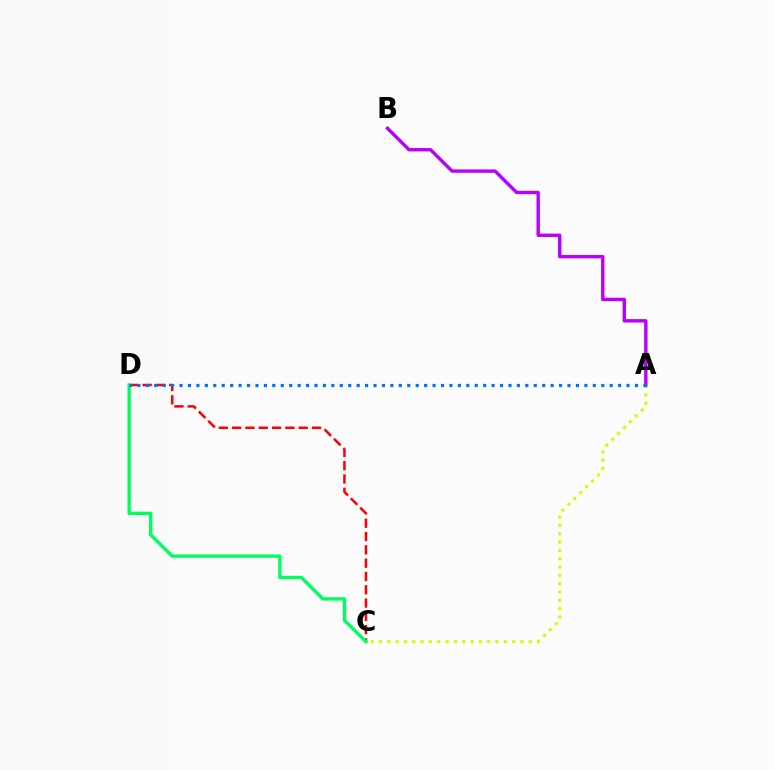{('C', 'D'): [{'color': '#ff0000', 'line_style': 'dashed', 'thickness': 1.81}, {'color': '#00ff5c', 'line_style': 'solid', 'thickness': 2.4}], ('A', 'C'): [{'color': '#d1ff00', 'line_style': 'dotted', 'thickness': 2.26}], ('A', 'B'): [{'color': '#b900ff', 'line_style': 'solid', 'thickness': 2.44}], ('A', 'D'): [{'color': '#0074ff', 'line_style': 'dotted', 'thickness': 2.29}]}